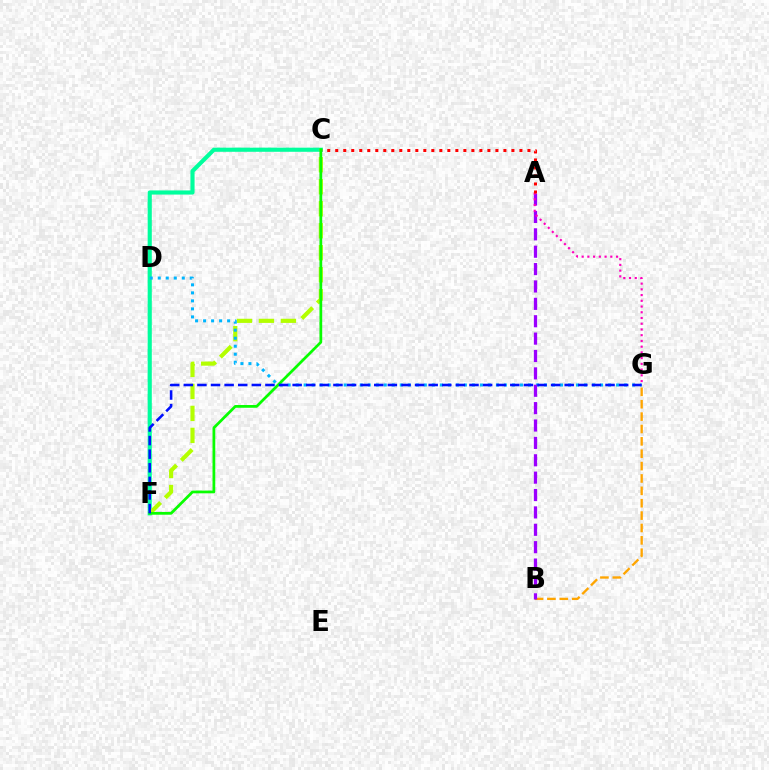{('B', 'G'): [{'color': '#ffa500', 'line_style': 'dashed', 'thickness': 1.68}], ('C', 'F'): [{'color': '#00ff9d', 'line_style': 'solid', 'thickness': 2.98}, {'color': '#b3ff00', 'line_style': 'dashed', 'thickness': 2.99}, {'color': '#08ff00', 'line_style': 'solid', 'thickness': 1.98}], ('D', 'G'): [{'color': '#00b5ff', 'line_style': 'dotted', 'thickness': 2.18}], ('A', 'B'): [{'color': '#9b00ff', 'line_style': 'dashed', 'thickness': 2.36}], ('A', 'G'): [{'color': '#ff00bd', 'line_style': 'dotted', 'thickness': 1.56}], ('A', 'C'): [{'color': '#ff0000', 'line_style': 'dotted', 'thickness': 2.18}], ('F', 'G'): [{'color': '#0010ff', 'line_style': 'dashed', 'thickness': 1.85}]}